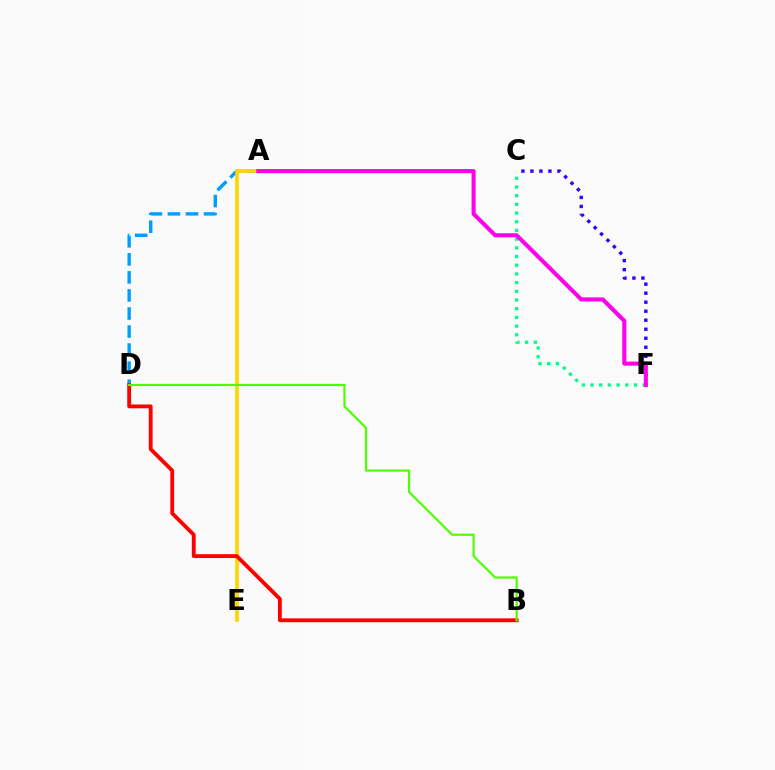{('C', 'F'): [{'color': '#3700ff', 'line_style': 'dotted', 'thickness': 2.45}, {'color': '#00ff86', 'line_style': 'dotted', 'thickness': 2.36}], ('A', 'D'): [{'color': '#009eff', 'line_style': 'dashed', 'thickness': 2.45}], ('A', 'E'): [{'color': '#ffd500', 'line_style': 'solid', 'thickness': 2.65}], ('B', 'D'): [{'color': '#ff0000', 'line_style': 'solid', 'thickness': 2.76}, {'color': '#4fff00', 'line_style': 'solid', 'thickness': 1.57}], ('A', 'F'): [{'color': '#ff00ed', 'line_style': 'solid', 'thickness': 2.93}]}